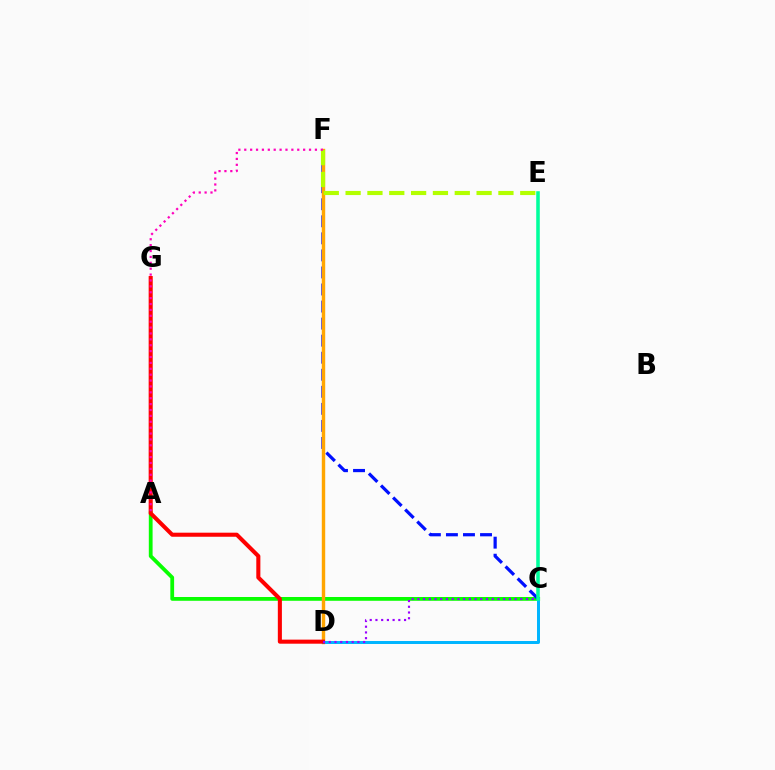{('A', 'C'): [{'color': '#08ff00', 'line_style': 'solid', 'thickness': 2.72}], ('C', 'F'): [{'color': '#0010ff', 'line_style': 'dashed', 'thickness': 2.32}], ('D', 'F'): [{'color': '#ffa500', 'line_style': 'solid', 'thickness': 2.46}], ('C', 'D'): [{'color': '#00b5ff', 'line_style': 'solid', 'thickness': 2.14}, {'color': '#9b00ff', 'line_style': 'dotted', 'thickness': 1.55}], ('D', 'G'): [{'color': '#ff0000', 'line_style': 'solid', 'thickness': 2.93}], ('C', 'E'): [{'color': '#00ff9d', 'line_style': 'solid', 'thickness': 2.56}], ('E', 'F'): [{'color': '#b3ff00', 'line_style': 'dashed', 'thickness': 2.97}], ('A', 'F'): [{'color': '#ff00bd', 'line_style': 'dotted', 'thickness': 1.6}]}